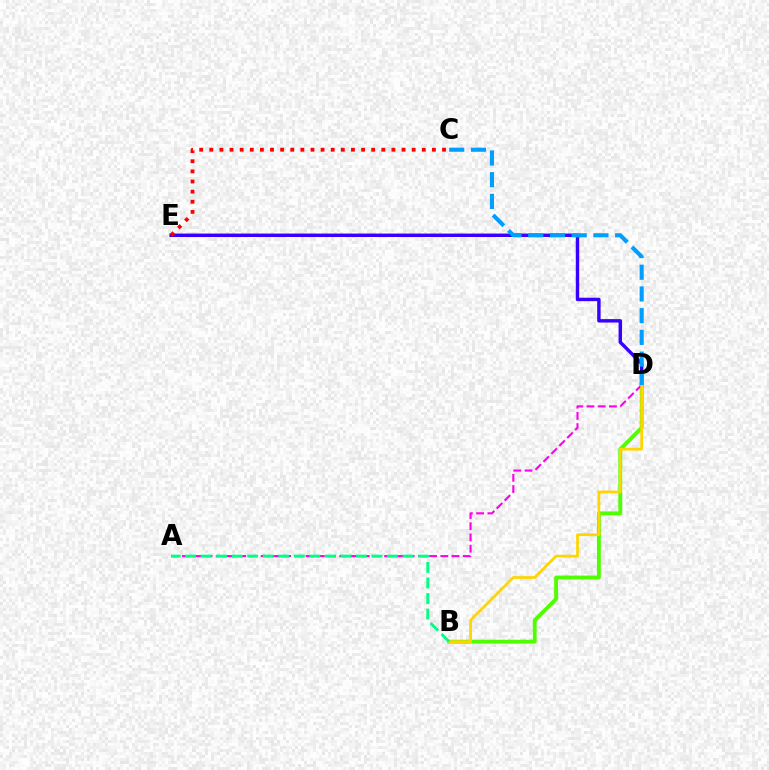{('D', 'E'): [{'color': '#3700ff', 'line_style': 'solid', 'thickness': 2.47}], ('B', 'D'): [{'color': '#4fff00', 'line_style': 'solid', 'thickness': 2.78}, {'color': '#ffd500', 'line_style': 'solid', 'thickness': 1.96}], ('C', 'E'): [{'color': '#ff0000', 'line_style': 'dotted', 'thickness': 2.75}], ('A', 'D'): [{'color': '#ff00ed', 'line_style': 'dashed', 'thickness': 1.53}], ('C', 'D'): [{'color': '#009eff', 'line_style': 'dashed', 'thickness': 2.95}], ('A', 'B'): [{'color': '#00ff86', 'line_style': 'dashed', 'thickness': 2.11}]}